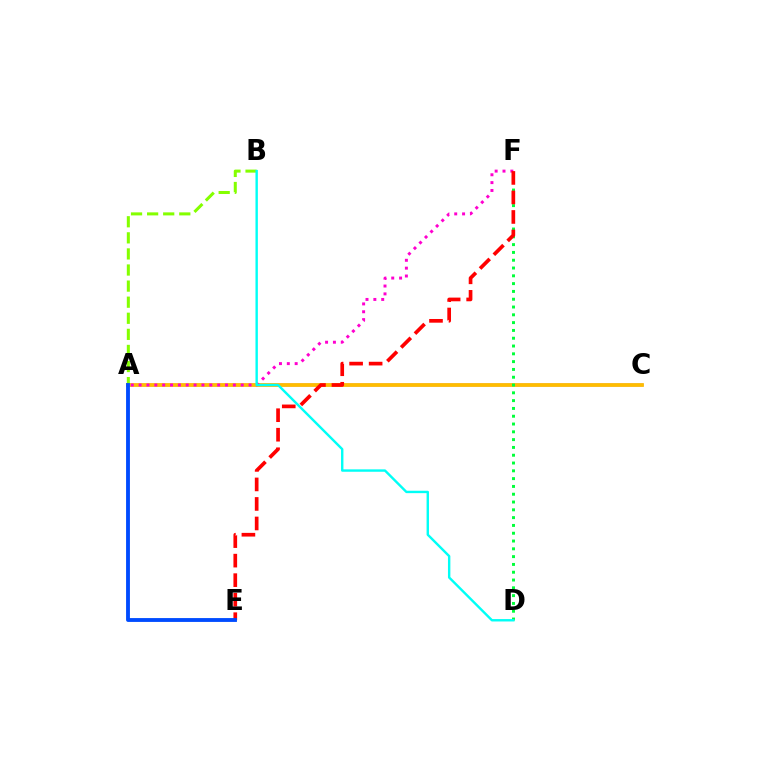{('A', 'C'): [{'color': '#7200ff', 'line_style': 'solid', 'thickness': 1.78}, {'color': '#ffbd00', 'line_style': 'solid', 'thickness': 2.69}], ('A', 'B'): [{'color': '#84ff00', 'line_style': 'dashed', 'thickness': 2.19}], ('D', 'F'): [{'color': '#00ff39', 'line_style': 'dotted', 'thickness': 2.12}], ('A', 'F'): [{'color': '#ff00cf', 'line_style': 'dotted', 'thickness': 2.13}], ('E', 'F'): [{'color': '#ff0000', 'line_style': 'dashed', 'thickness': 2.65}], ('A', 'E'): [{'color': '#004bff', 'line_style': 'solid', 'thickness': 2.78}], ('B', 'D'): [{'color': '#00fff6', 'line_style': 'solid', 'thickness': 1.73}]}